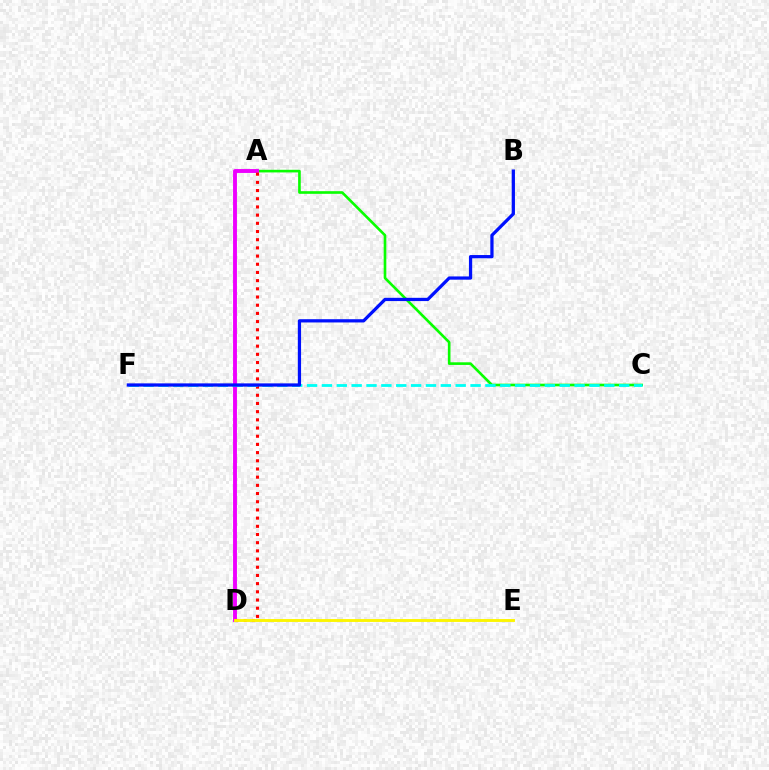{('A', 'C'): [{'color': '#08ff00', 'line_style': 'solid', 'thickness': 1.9}], ('A', 'D'): [{'color': '#ee00ff', 'line_style': 'solid', 'thickness': 2.8}, {'color': '#ff0000', 'line_style': 'dotted', 'thickness': 2.22}], ('D', 'E'): [{'color': '#fcf500', 'line_style': 'solid', 'thickness': 2.08}], ('C', 'F'): [{'color': '#00fff6', 'line_style': 'dashed', 'thickness': 2.02}], ('B', 'F'): [{'color': '#0010ff', 'line_style': 'solid', 'thickness': 2.34}]}